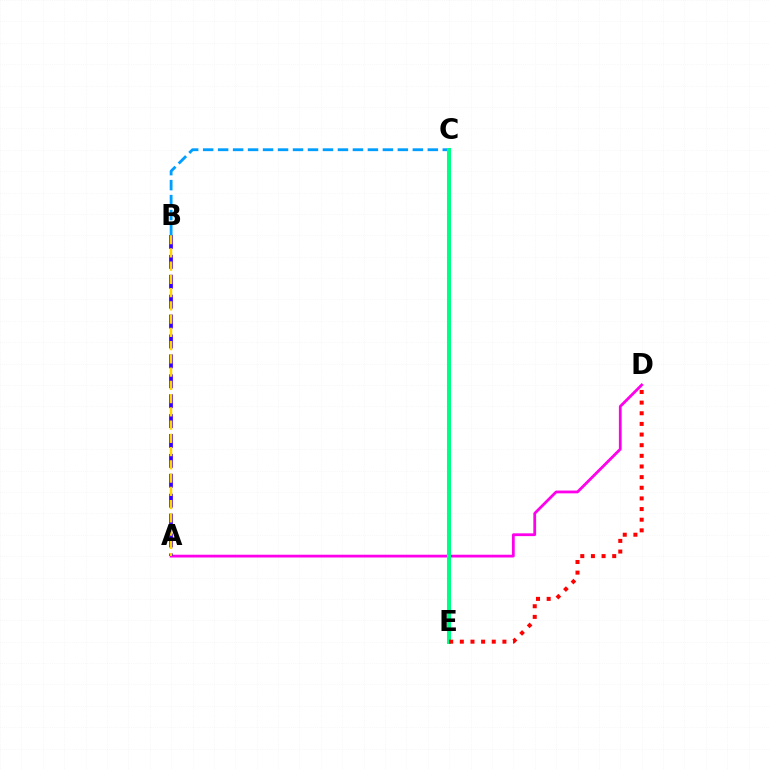{('A', 'D'): [{'color': '#ff00ed', 'line_style': 'solid', 'thickness': 2.01}], ('A', 'B'): [{'color': '#3700ff', 'line_style': 'dashed', 'thickness': 2.7}, {'color': '#ffd500', 'line_style': 'dashed', 'thickness': 1.8}], ('B', 'C'): [{'color': '#009eff', 'line_style': 'dashed', 'thickness': 2.03}], ('C', 'E'): [{'color': '#4fff00', 'line_style': 'solid', 'thickness': 1.82}, {'color': '#00ff86', 'line_style': 'solid', 'thickness': 2.91}], ('D', 'E'): [{'color': '#ff0000', 'line_style': 'dotted', 'thickness': 2.89}]}